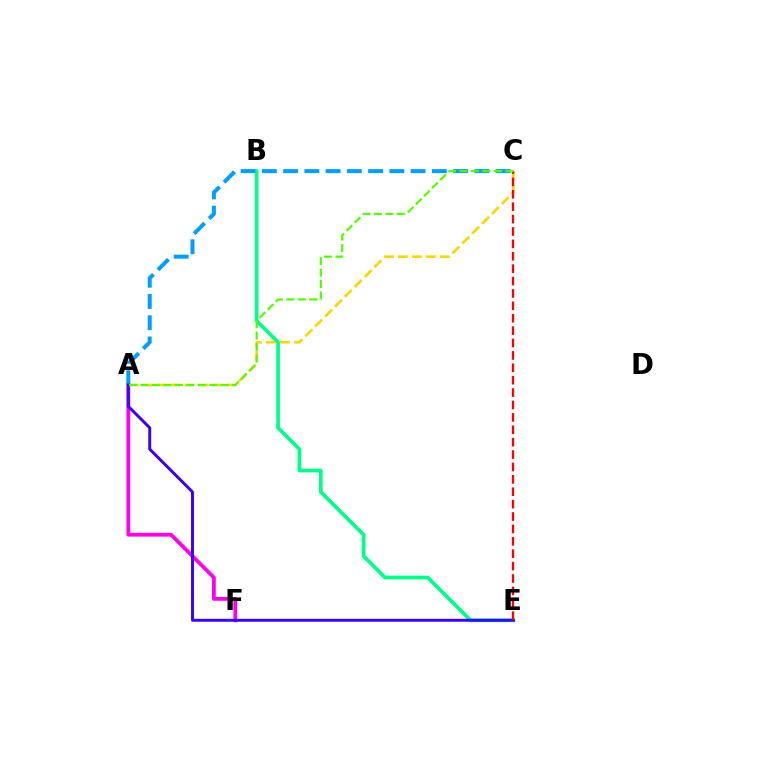{('A', 'F'): [{'color': '#ff00ed', 'line_style': 'solid', 'thickness': 2.72}], ('A', 'C'): [{'color': '#ffd500', 'line_style': 'dashed', 'thickness': 1.9}, {'color': '#009eff', 'line_style': 'dashed', 'thickness': 2.89}, {'color': '#4fff00', 'line_style': 'dashed', 'thickness': 1.56}], ('B', 'E'): [{'color': '#00ff86', 'line_style': 'solid', 'thickness': 2.65}], ('A', 'E'): [{'color': '#3700ff', 'line_style': 'solid', 'thickness': 2.12}], ('C', 'E'): [{'color': '#ff0000', 'line_style': 'dashed', 'thickness': 1.68}]}